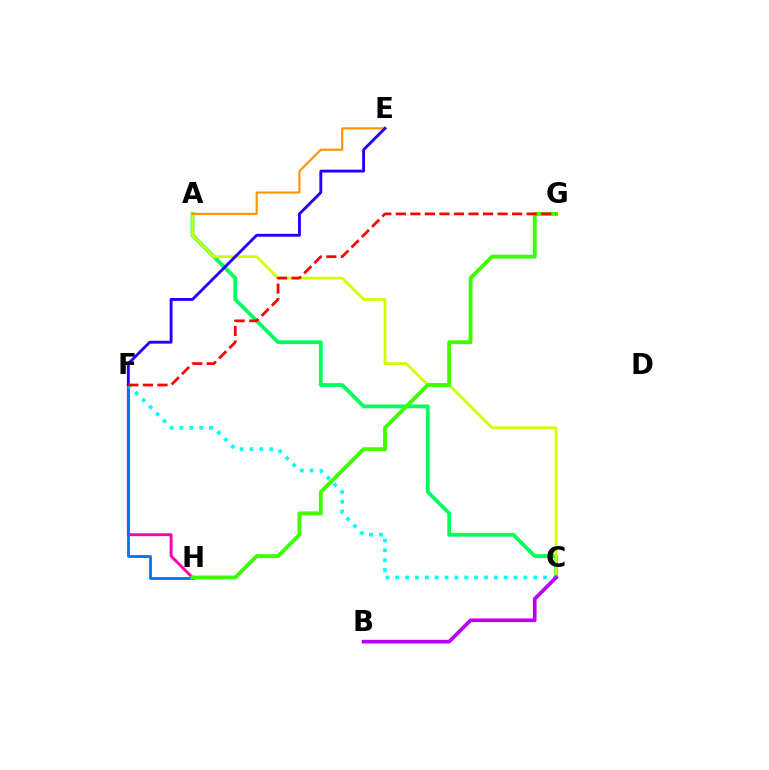{('F', 'H'): [{'color': '#ff00ac', 'line_style': 'solid', 'thickness': 2.1}, {'color': '#0074ff', 'line_style': 'solid', 'thickness': 2.02}], ('A', 'C'): [{'color': '#00ff5c', 'line_style': 'solid', 'thickness': 2.74}, {'color': '#d1ff00', 'line_style': 'solid', 'thickness': 2.0}], ('C', 'F'): [{'color': '#00fff6', 'line_style': 'dotted', 'thickness': 2.68}], ('G', 'H'): [{'color': '#3dff00', 'line_style': 'solid', 'thickness': 2.79}], ('A', 'E'): [{'color': '#ff9400', 'line_style': 'solid', 'thickness': 1.53}], ('B', 'C'): [{'color': '#b900ff', 'line_style': 'solid', 'thickness': 2.65}], ('E', 'F'): [{'color': '#2500ff', 'line_style': 'solid', 'thickness': 2.08}], ('F', 'G'): [{'color': '#ff0000', 'line_style': 'dashed', 'thickness': 1.97}]}